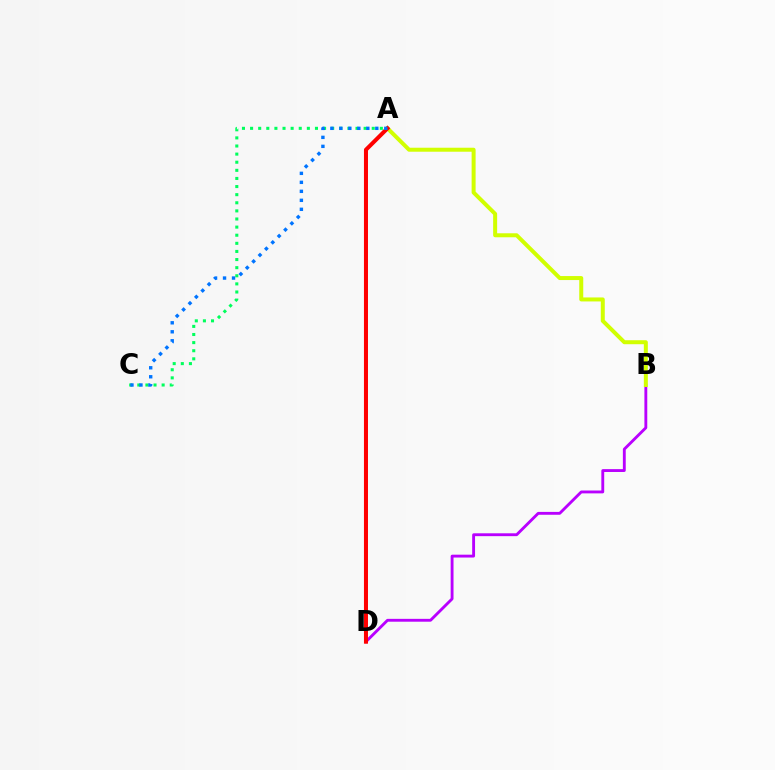{('A', 'C'): [{'color': '#00ff5c', 'line_style': 'dotted', 'thickness': 2.2}, {'color': '#0074ff', 'line_style': 'dotted', 'thickness': 2.44}], ('B', 'D'): [{'color': '#b900ff', 'line_style': 'solid', 'thickness': 2.06}], ('A', 'B'): [{'color': '#d1ff00', 'line_style': 'solid', 'thickness': 2.87}], ('A', 'D'): [{'color': '#ff0000', 'line_style': 'solid', 'thickness': 2.9}]}